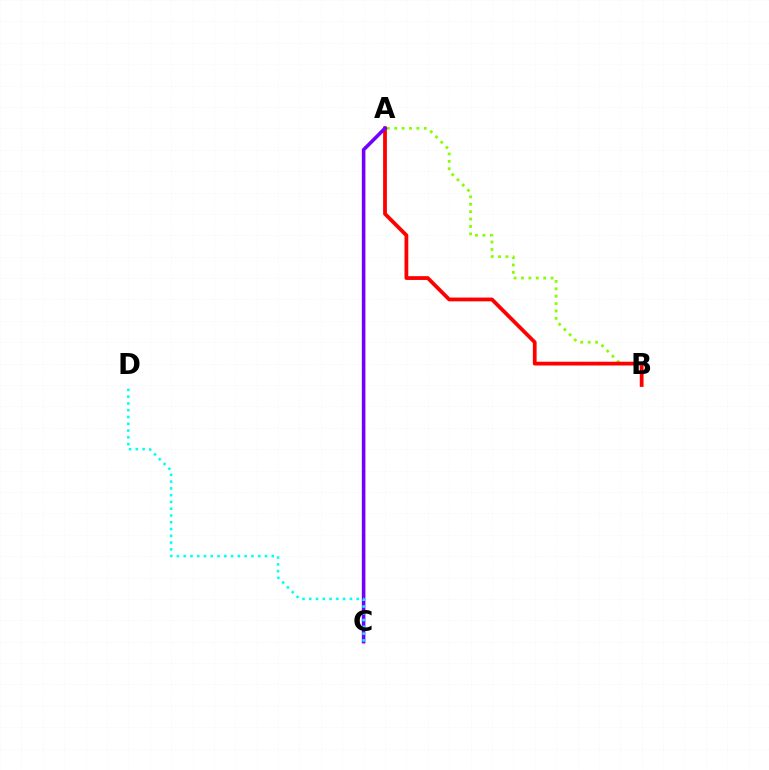{('A', 'B'): [{'color': '#84ff00', 'line_style': 'dotted', 'thickness': 2.01}, {'color': '#ff0000', 'line_style': 'solid', 'thickness': 2.72}], ('A', 'C'): [{'color': '#7200ff', 'line_style': 'solid', 'thickness': 2.57}], ('C', 'D'): [{'color': '#00fff6', 'line_style': 'dotted', 'thickness': 1.84}]}